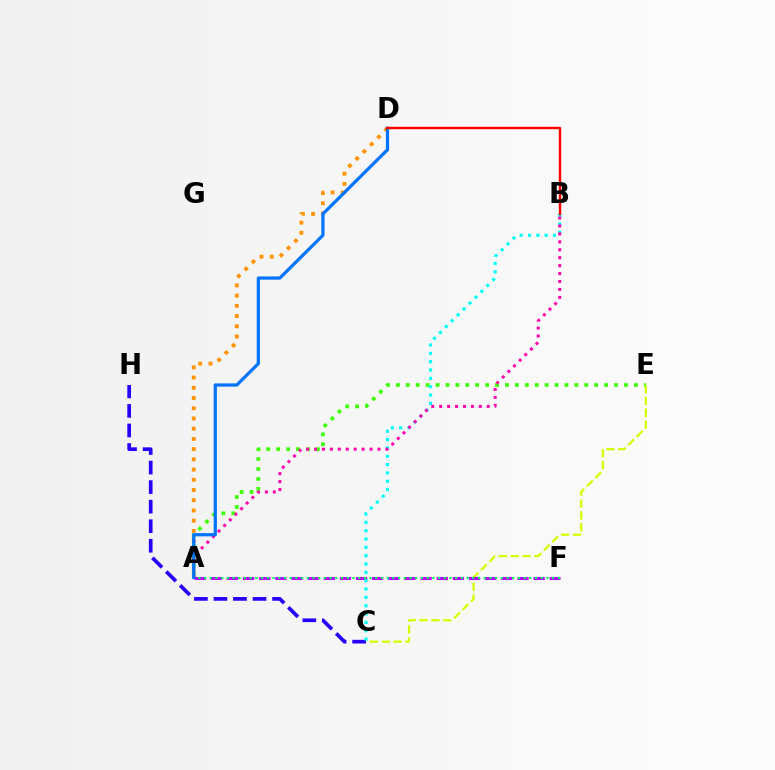{('A', 'E'): [{'color': '#3dff00', 'line_style': 'dotted', 'thickness': 2.69}], ('A', 'D'): [{'color': '#ff9400', 'line_style': 'dotted', 'thickness': 2.78}, {'color': '#0074ff', 'line_style': 'solid', 'thickness': 2.32}], ('C', 'H'): [{'color': '#2500ff', 'line_style': 'dashed', 'thickness': 2.66}], ('C', 'E'): [{'color': '#d1ff00', 'line_style': 'dashed', 'thickness': 1.61}], ('A', 'F'): [{'color': '#b900ff', 'line_style': 'dashed', 'thickness': 2.19}, {'color': '#00ff5c', 'line_style': 'dotted', 'thickness': 1.55}], ('B', 'C'): [{'color': '#00fff6', 'line_style': 'dotted', 'thickness': 2.27}], ('A', 'B'): [{'color': '#ff00ac', 'line_style': 'dotted', 'thickness': 2.16}], ('B', 'D'): [{'color': '#ff0000', 'line_style': 'solid', 'thickness': 1.74}]}